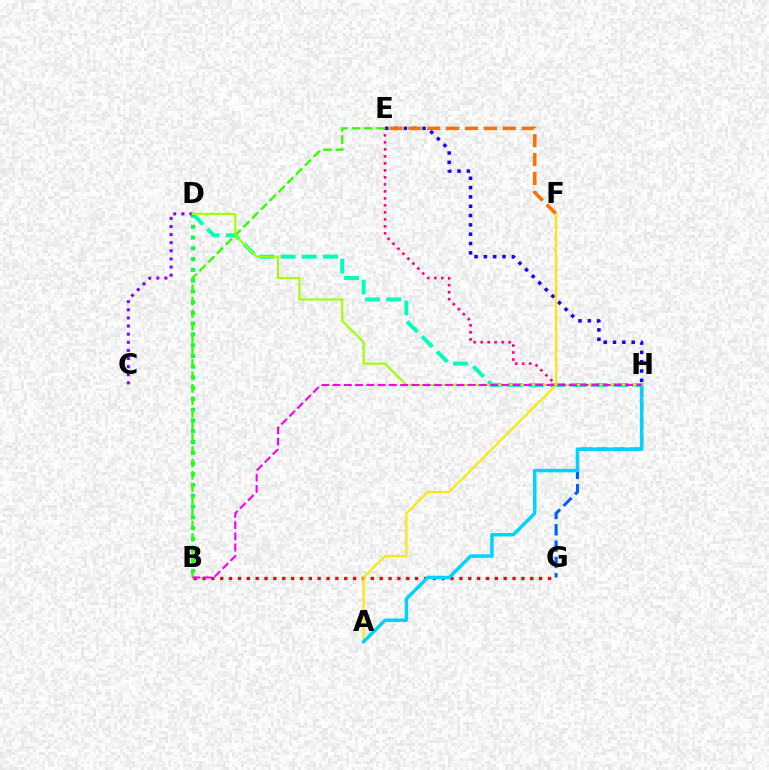{('B', 'D'): [{'color': '#00ff45', 'line_style': 'dotted', 'thickness': 2.92}], ('E', 'H'): [{'color': '#1900ff', 'line_style': 'dotted', 'thickness': 2.53}, {'color': '#ff0088', 'line_style': 'dotted', 'thickness': 1.9}], ('E', 'F'): [{'color': '#ff7000', 'line_style': 'dashed', 'thickness': 2.56}], ('D', 'H'): [{'color': '#00ffbb', 'line_style': 'dashed', 'thickness': 2.88}, {'color': '#a2ff00', 'line_style': 'solid', 'thickness': 1.52}], ('C', 'D'): [{'color': '#8a00ff', 'line_style': 'dotted', 'thickness': 2.2}], ('B', 'E'): [{'color': '#31ff00', 'line_style': 'dashed', 'thickness': 1.69}], ('G', 'H'): [{'color': '#005dff', 'line_style': 'dashed', 'thickness': 2.22}], ('B', 'G'): [{'color': '#ff0000', 'line_style': 'dotted', 'thickness': 2.41}], ('A', 'F'): [{'color': '#ffe600', 'line_style': 'solid', 'thickness': 1.52}], ('A', 'H'): [{'color': '#00d3ff', 'line_style': 'solid', 'thickness': 2.51}], ('B', 'H'): [{'color': '#fa00f9', 'line_style': 'dashed', 'thickness': 1.53}]}